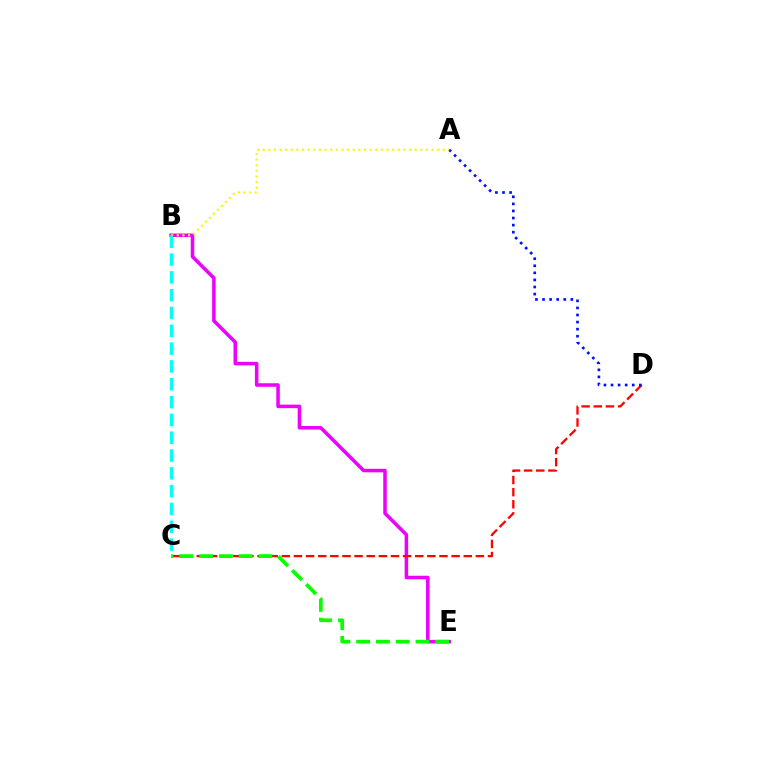{('B', 'E'): [{'color': '#ee00ff', 'line_style': 'solid', 'thickness': 2.54}], ('C', 'D'): [{'color': '#ff0000', 'line_style': 'dashed', 'thickness': 1.65}], ('A', 'D'): [{'color': '#0010ff', 'line_style': 'dotted', 'thickness': 1.92}], ('C', 'E'): [{'color': '#08ff00', 'line_style': 'dashed', 'thickness': 2.69}], ('A', 'B'): [{'color': '#fcf500', 'line_style': 'dotted', 'thickness': 1.53}], ('B', 'C'): [{'color': '#00fff6', 'line_style': 'dashed', 'thickness': 2.42}]}